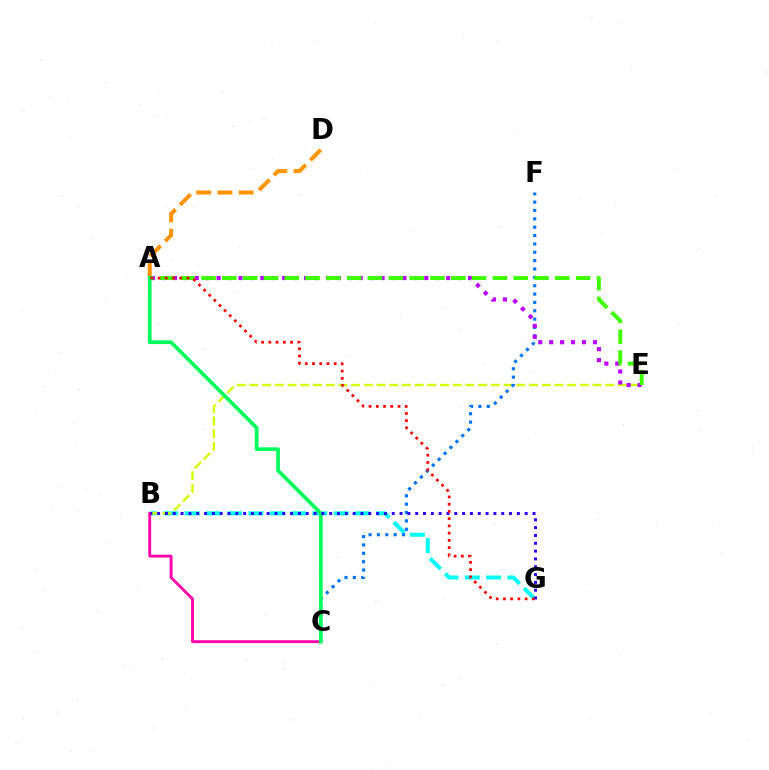{('A', 'D'): [{'color': '#ff9400', 'line_style': 'dashed', 'thickness': 2.89}], ('B', 'G'): [{'color': '#00fff6', 'line_style': 'dashed', 'thickness': 2.89}, {'color': '#2500ff', 'line_style': 'dotted', 'thickness': 2.12}], ('B', 'E'): [{'color': '#d1ff00', 'line_style': 'dashed', 'thickness': 1.73}], ('C', 'F'): [{'color': '#0074ff', 'line_style': 'dotted', 'thickness': 2.27}], ('A', 'E'): [{'color': '#b900ff', 'line_style': 'dotted', 'thickness': 2.97}, {'color': '#3dff00', 'line_style': 'dashed', 'thickness': 2.83}], ('B', 'C'): [{'color': '#ff00ac', 'line_style': 'solid', 'thickness': 2.06}], ('A', 'C'): [{'color': '#00ff5c', 'line_style': 'solid', 'thickness': 2.68}], ('A', 'G'): [{'color': '#ff0000', 'line_style': 'dotted', 'thickness': 1.96}]}